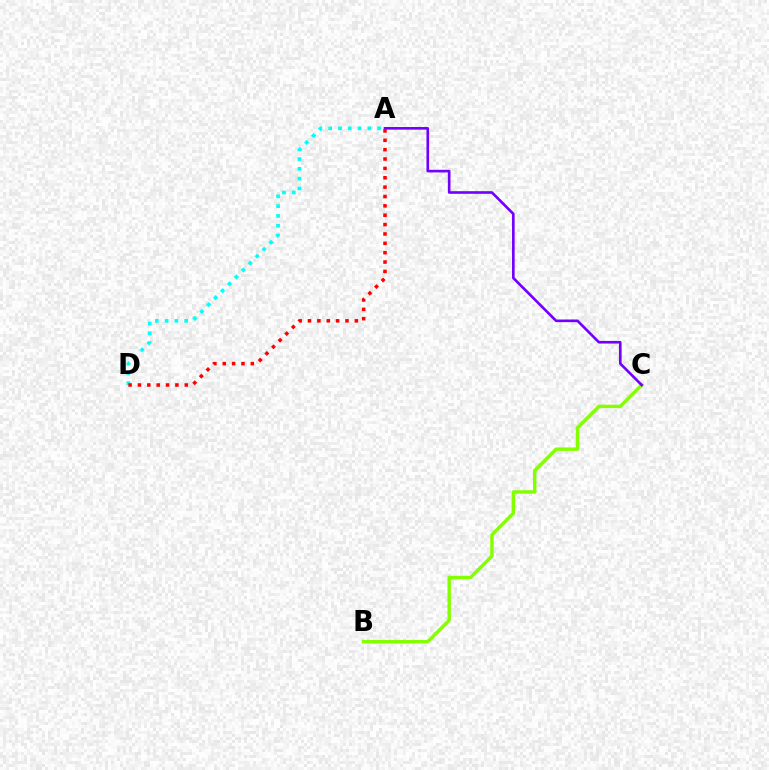{('B', 'C'): [{'color': '#84ff00', 'line_style': 'solid', 'thickness': 2.47}], ('A', 'D'): [{'color': '#00fff6', 'line_style': 'dotted', 'thickness': 2.66}, {'color': '#ff0000', 'line_style': 'dotted', 'thickness': 2.54}], ('A', 'C'): [{'color': '#7200ff', 'line_style': 'solid', 'thickness': 1.9}]}